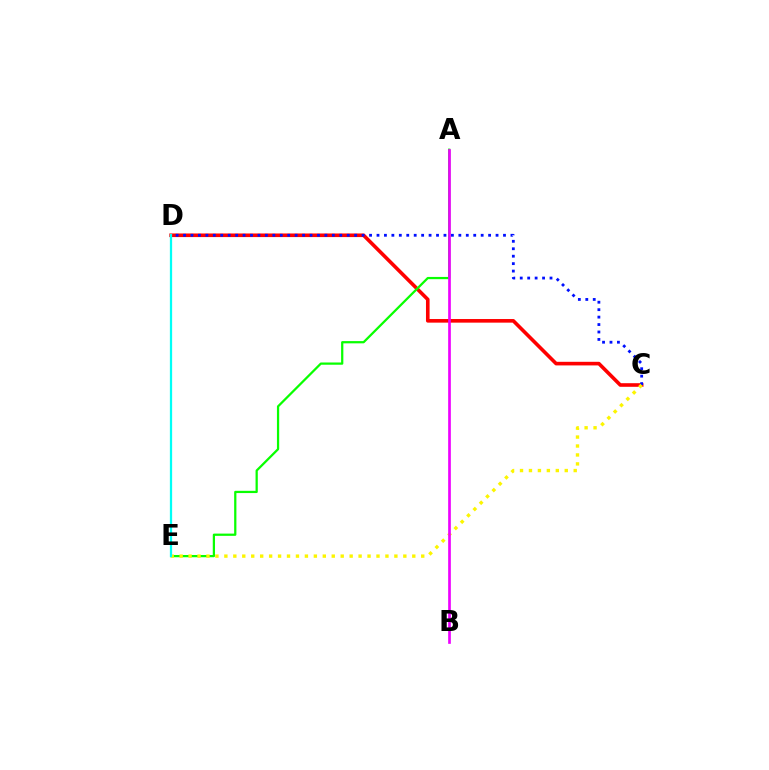{('C', 'D'): [{'color': '#ff0000', 'line_style': 'solid', 'thickness': 2.6}, {'color': '#0010ff', 'line_style': 'dotted', 'thickness': 2.02}], ('A', 'E'): [{'color': '#08ff00', 'line_style': 'solid', 'thickness': 1.62}], ('C', 'E'): [{'color': '#fcf500', 'line_style': 'dotted', 'thickness': 2.43}], ('A', 'B'): [{'color': '#ee00ff', 'line_style': 'solid', 'thickness': 1.93}], ('D', 'E'): [{'color': '#00fff6', 'line_style': 'solid', 'thickness': 1.62}]}